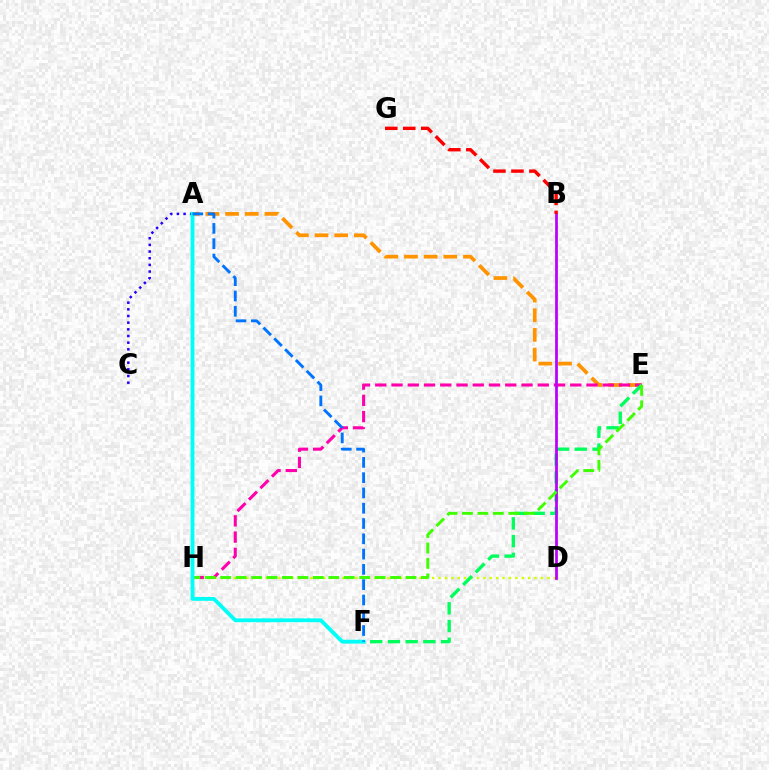{('D', 'H'): [{'color': '#d1ff00', 'line_style': 'dotted', 'thickness': 1.74}], ('A', 'E'): [{'color': '#ff9400', 'line_style': 'dashed', 'thickness': 2.67}], ('A', 'C'): [{'color': '#2500ff', 'line_style': 'dotted', 'thickness': 1.81}], ('E', 'H'): [{'color': '#ff00ac', 'line_style': 'dashed', 'thickness': 2.21}, {'color': '#3dff00', 'line_style': 'dashed', 'thickness': 2.1}], ('E', 'F'): [{'color': '#00ff5c', 'line_style': 'dashed', 'thickness': 2.41}], ('B', 'D'): [{'color': '#b900ff', 'line_style': 'solid', 'thickness': 1.97}], ('A', 'F'): [{'color': '#00fff6', 'line_style': 'solid', 'thickness': 2.77}, {'color': '#0074ff', 'line_style': 'dashed', 'thickness': 2.08}], ('B', 'G'): [{'color': '#ff0000', 'line_style': 'dashed', 'thickness': 2.44}]}